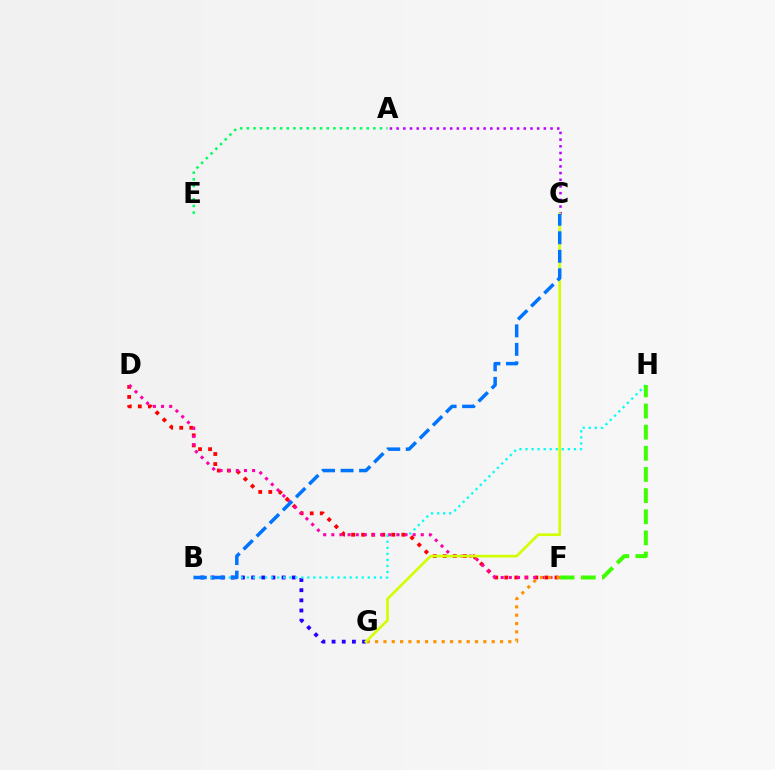{('B', 'G'): [{'color': '#2500ff', 'line_style': 'dotted', 'thickness': 2.76}], ('B', 'H'): [{'color': '#00fff6', 'line_style': 'dotted', 'thickness': 1.64}], ('D', 'F'): [{'color': '#ff0000', 'line_style': 'dotted', 'thickness': 2.73}, {'color': '#ff00ac', 'line_style': 'dotted', 'thickness': 2.21}], ('F', 'H'): [{'color': '#3dff00', 'line_style': 'dashed', 'thickness': 2.87}], ('F', 'G'): [{'color': '#ff9400', 'line_style': 'dotted', 'thickness': 2.26}], ('A', 'E'): [{'color': '#00ff5c', 'line_style': 'dotted', 'thickness': 1.81}], ('A', 'C'): [{'color': '#b900ff', 'line_style': 'dotted', 'thickness': 1.82}], ('C', 'G'): [{'color': '#d1ff00', 'line_style': 'solid', 'thickness': 1.91}], ('B', 'C'): [{'color': '#0074ff', 'line_style': 'dashed', 'thickness': 2.51}]}